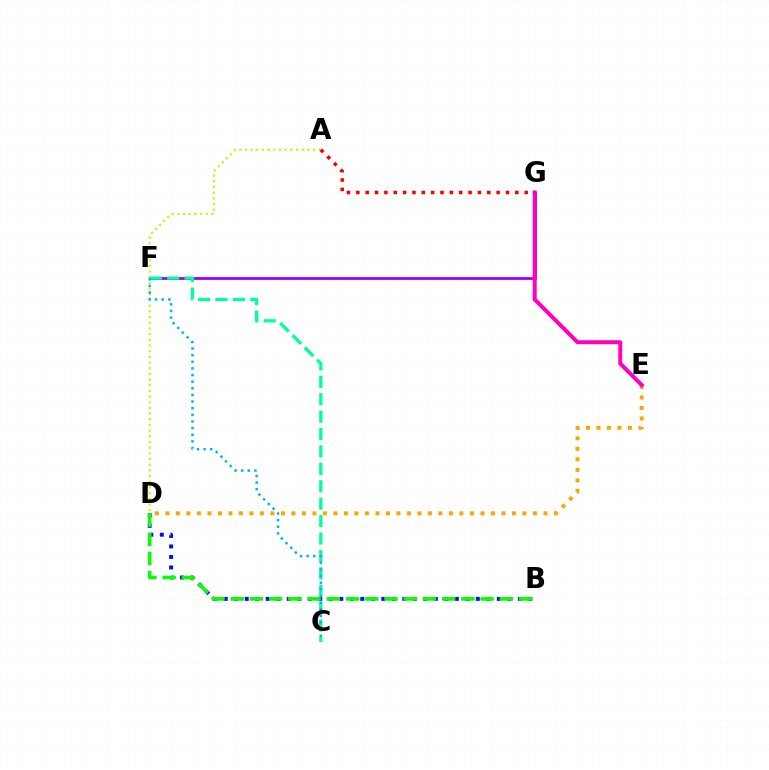{('B', 'D'): [{'color': '#0010ff', 'line_style': 'dotted', 'thickness': 2.85}, {'color': '#08ff00', 'line_style': 'dashed', 'thickness': 2.61}], ('F', 'G'): [{'color': '#9b00ff', 'line_style': 'solid', 'thickness': 2.0}], ('A', 'D'): [{'color': '#b3ff00', 'line_style': 'dotted', 'thickness': 1.54}], ('D', 'E'): [{'color': '#ffa500', 'line_style': 'dotted', 'thickness': 2.85}], ('C', 'F'): [{'color': '#00ff9d', 'line_style': 'dashed', 'thickness': 2.37}, {'color': '#00b5ff', 'line_style': 'dotted', 'thickness': 1.8}], ('E', 'G'): [{'color': '#ff00bd', 'line_style': 'solid', 'thickness': 2.87}], ('A', 'G'): [{'color': '#ff0000', 'line_style': 'dotted', 'thickness': 2.54}]}